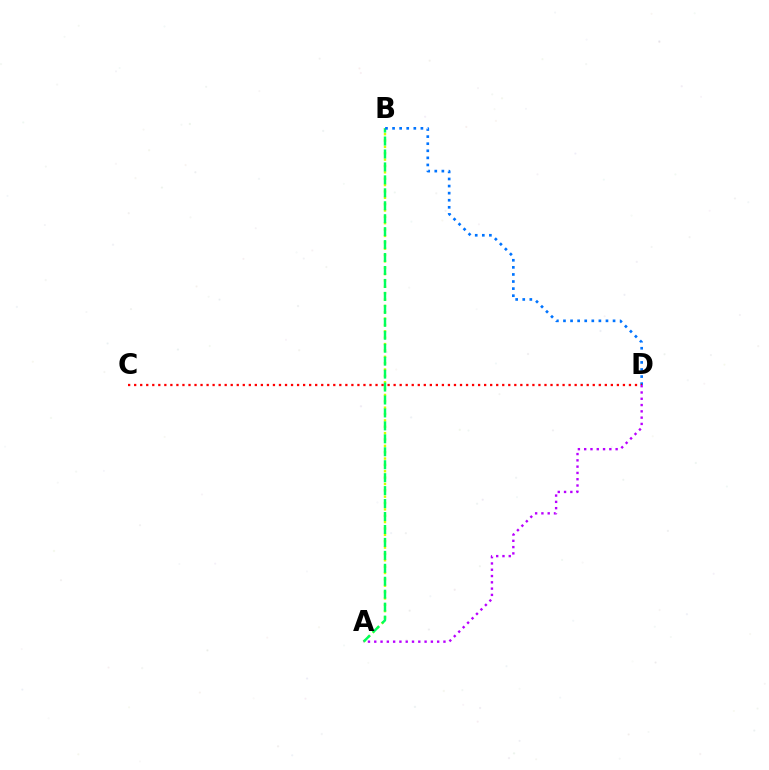{('A', 'B'): [{'color': '#d1ff00', 'line_style': 'dotted', 'thickness': 1.73}, {'color': '#00ff5c', 'line_style': 'dashed', 'thickness': 1.76}], ('B', 'D'): [{'color': '#0074ff', 'line_style': 'dotted', 'thickness': 1.92}], ('C', 'D'): [{'color': '#ff0000', 'line_style': 'dotted', 'thickness': 1.64}], ('A', 'D'): [{'color': '#b900ff', 'line_style': 'dotted', 'thickness': 1.71}]}